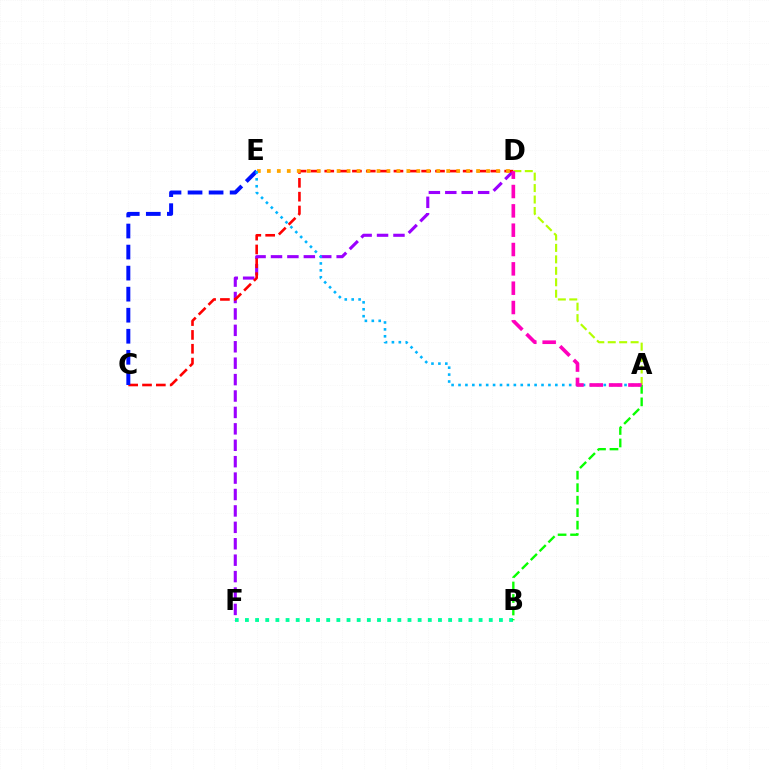{('D', 'F'): [{'color': '#9b00ff', 'line_style': 'dashed', 'thickness': 2.23}], ('C', 'D'): [{'color': '#ff0000', 'line_style': 'dashed', 'thickness': 1.88}], ('B', 'F'): [{'color': '#00ff9d', 'line_style': 'dotted', 'thickness': 2.76}], ('C', 'E'): [{'color': '#0010ff', 'line_style': 'dashed', 'thickness': 2.86}], ('D', 'E'): [{'color': '#ffa500', 'line_style': 'dotted', 'thickness': 2.71}], ('A', 'E'): [{'color': '#00b5ff', 'line_style': 'dotted', 'thickness': 1.88}], ('A', 'D'): [{'color': '#b3ff00', 'line_style': 'dashed', 'thickness': 1.56}, {'color': '#ff00bd', 'line_style': 'dashed', 'thickness': 2.63}], ('A', 'B'): [{'color': '#08ff00', 'line_style': 'dashed', 'thickness': 1.7}]}